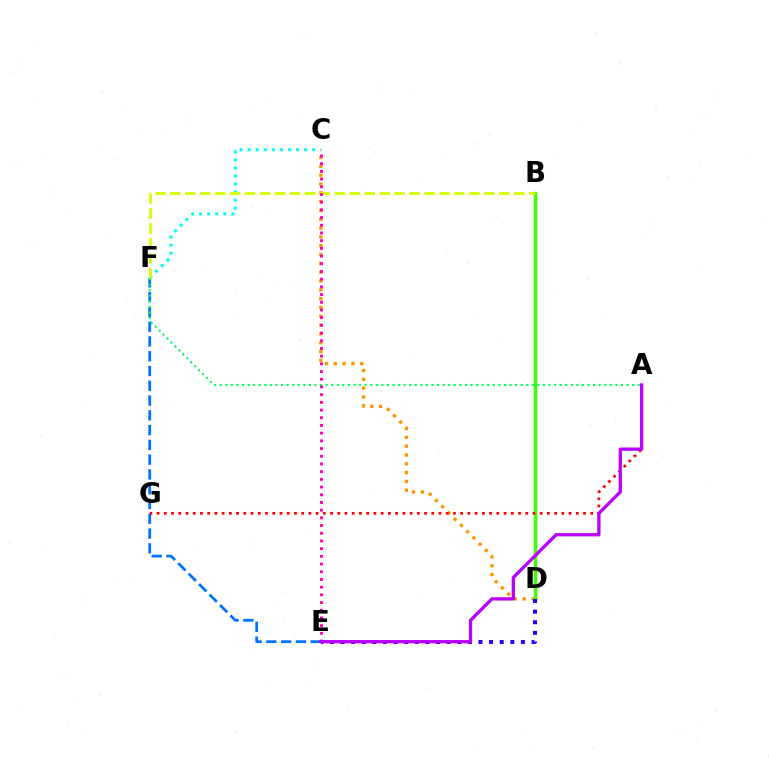{('C', 'D'): [{'color': '#ff9400', 'line_style': 'dotted', 'thickness': 2.4}], ('C', 'F'): [{'color': '#00fff6', 'line_style': 'dotted', 'thickness': 2.19}], ('E', 'F'): [{'color': '#0074ff', 'line_style': 'dashed', 'thickness': 2.01}], ('B', 'D'): [{'color': '#3dff00', 'line_style': 'solid', 'thickness': 2.5}], ('A', 'G'): [{'color': '#ff0000', 'line_style': 'dotted', 'thickness': 1.96}], ('D', 'E'): [{'color': '#2500ff', 'line_style': 'dotted', 'thickness': 2.88}], ('A', 'F'): [{'color': '#00ff5c', 'line_style': 'dotted', 'thickness': 1.51}], ('B', 'F'): [{'color': '#d1ff00', 'line_style': 'dashed', 'thickness': 2.03}], ('C', 'E'): [{'color': '#ff00ac', 'line_style': 'dotted', 'thickness': 2.09}], ('A', 'E'): [{'color': '#b900ff', 'line_style': 'solid', 'thickness': 2.37}]}